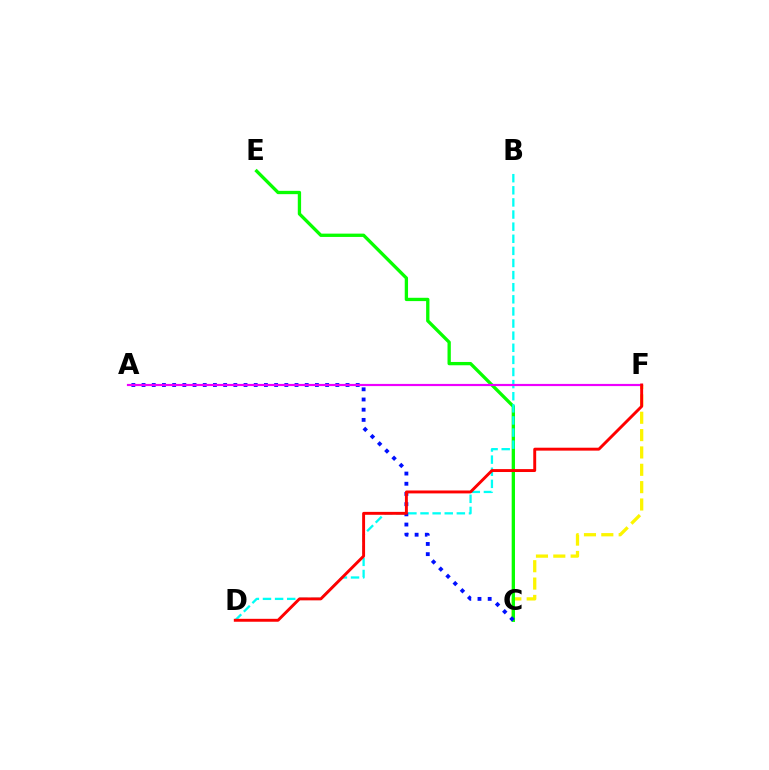{('C', 'F'): [{'color': '#fcf500', 'line_style': 'dashed', 'thickness': 2.36}], ('C', 'E'): [{'color': '#08ff00', 'line_style': 'solid', 'thickness': 2.38}], ('B', 'D'): [{'color': '#00fff6', 'line_style': 'dashed', 'thickness': 1.65}], ('A', 'C'): [{'color': '#0010ff', 'line_style': 'dotted', 'thickness': 2.77}], ('A', 'F'): [{'color': '#ee00ff', 'line_style': 'solid', 'thickness': 1.57}], ('D', 'F'): [{'color': '#ff0000', 'line_style': 'solid', 'thickness': 2.1}]}